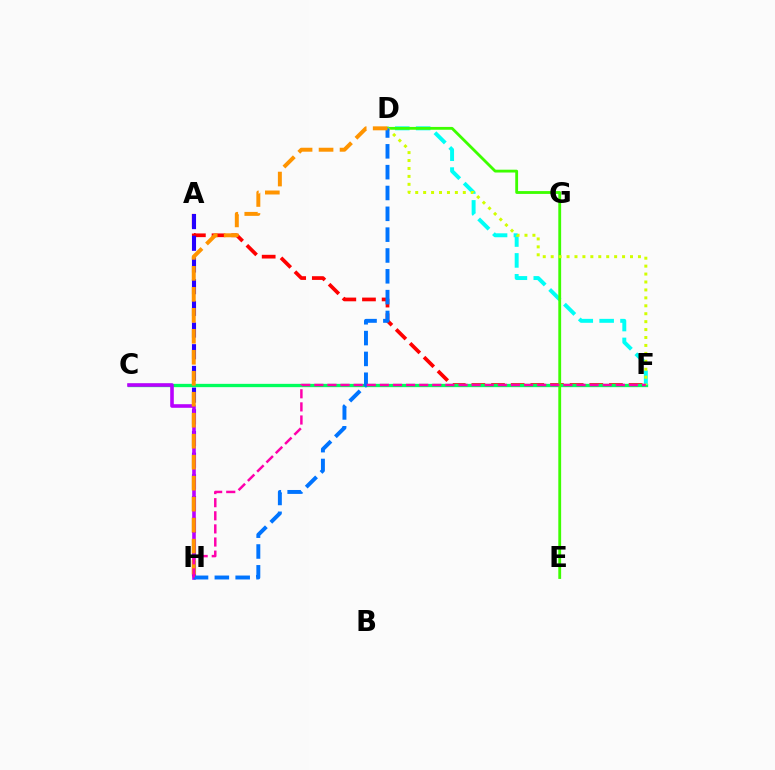{('A', 'F'): [{'color': '#ff0000', 'line_style': 'dashed', 'thickness': 2.67}], ('A', 'H'): [{'color': '#2500ff', 'line_style': 'dashed', 'thickness': 2.95}], ('C', 'F'): [{'color': '#00ff5c', 'line_style': 'solid', 'thickness': 2.38}], ('C', 'H'): [{'color': '#b900ff', 'line_style': 'solid', 'thickness': 2.59}], ('D', 'F'): [{'color': '#00fff6', 'line_style': 'dashed', 'thickness': 2.84}, {'color': '#d1ff00', 'line_style': 'dotted', 'thickness': 2.16}], ('D', 'E'): [{'color': '#3dff00', 'line_style': 'solid', 'thickness': 2.03}], ('D', 'H'): [{'color': '#0074ff', 'line_style': 'dashed', 'thickness': 2.83}, {'color': '#ff9400', 'line_style': 'dashed', 'thickness': 2.85}], ('F', 'H'): [{'color': '#ff00ac', 'line_style': 'dashed', 'thickness': 1.78}]}